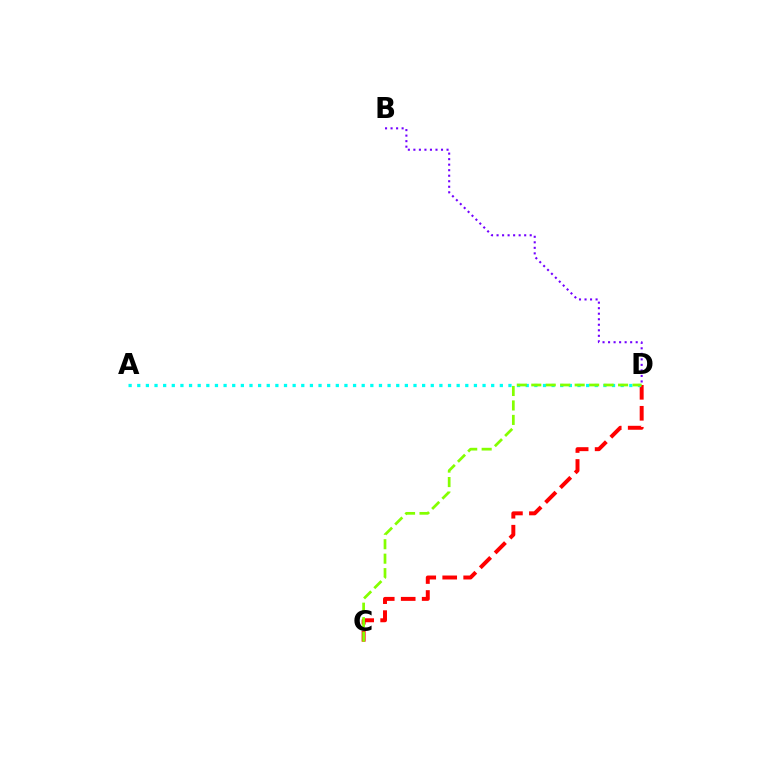{('C', 'D'): [{'color': '#ff0000', 'line_style': 'dashed', 'thickness': 2.85}, {'color': '#84ff00', 'line_style': 'dashed', 'thickness': 1.97}], ('B', 'D'): [{'color': '#7200ff', 'line_style': 'dotted', 'thickness': 1.5}], ('A', 'D'): [{'color': '#00fff6', 'line_style': 'dotted', 'thickness': 2.35}]}